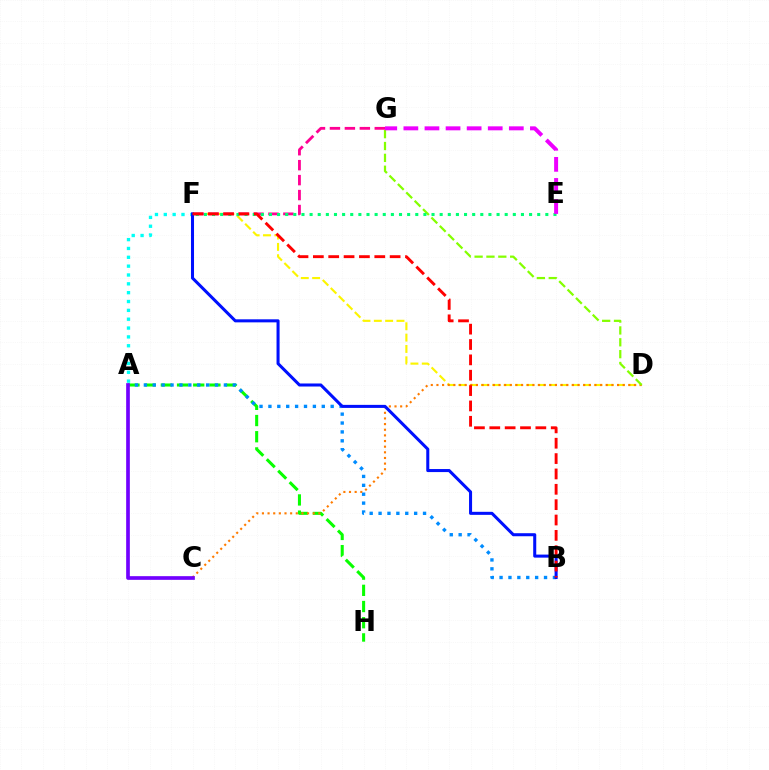{('A', 'H'): [{'color': '#08ff00', 'line_style': 'dashed', 'thickness': 2.2}], ('A', 'F'): [{'color': '#00fff6', 'line_style': 'dotted', 'thickness': 2.4}], ('D', 'F'): [{'color': '#fcf500', 'line_style': 'dashed', 'thickness': 1.54}], ('C', 'D'): [{'color': '#ff7c00', 'line_style': 'dotted', 'thickness': 1.53}], ('A', 'B'): [{'color': '#008cff', 'line_style': 'dotted', 'thickness': 2.42}], ('D', 'G'): [{'color': '#84ff00', 'line_style': 'dashed', 'thickness': 1.61}], ('A', 'C'): [{'color': '#7200ff', 'line_style': 'solid', 'thickness': 2.65}], ('F', 'G'): [{'color': '#ff0094', 'line_style': 'dashed', 'thickness': 2.03}], ('E', 'F'): [{'color': '#00ff74', 'line_style': 'dotted', 'thickness': 2.21}], ('B', 'F'): [{'color': '#0010ff', 'line_style': 'solid', 'thickness': 2.19}, {'color': '#ff0000', 'line_style': 'dashed', 'thickness': 2.09}], ('E', 'G'): [{'color': '#ee00ff', 'line_style': 'dashed', 'thickness': 2.87}]}